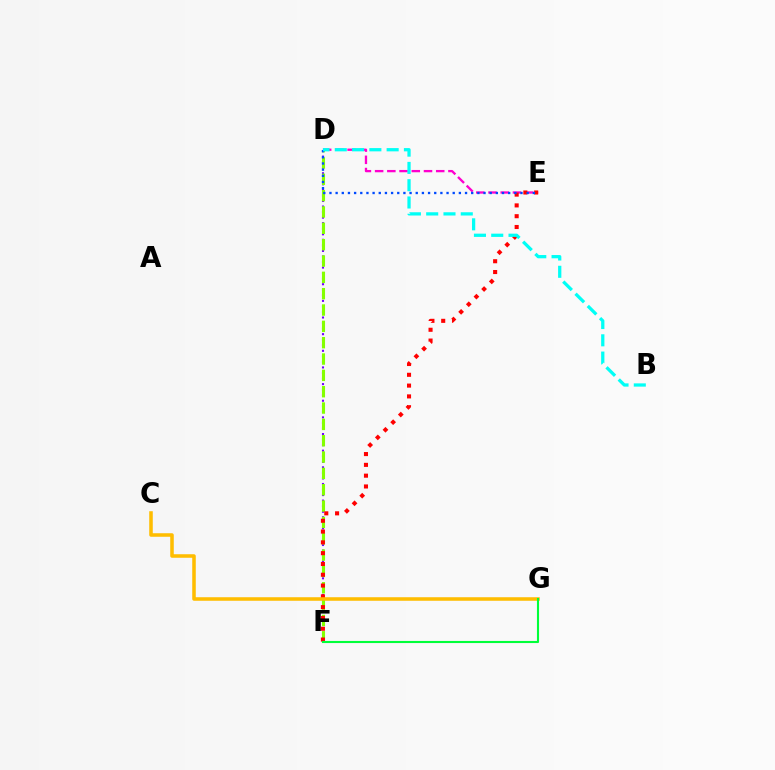{('D', 'E'): [{'color': '#ff00cf', 'line_style': 'dashed', 'thickness': 1.66}, {'color': '#004bff', 'line_style': 'dotted', 'thickness': 1.67}], ('D', 'F'): [{'color': '#7200ff', 'line_style': 'dotted', 'thickness': 1.51}, {'color': '#84ff00', 'line_style': 'dashed', 'thickness': 2.22}], ('E', 'F'): [{'color': '#ff0000', 'line_style': 'dotted', 'thickness': 2.93}], ('C', 'G'): [{'color': '#ffbd00', 'line_style': 'solid', 'thickness': 2.55}], ('B', 'D'): [{'color': '#00fff6', 'line_style': 'dashed', 'thickness': 2.35}], ('F', 'G'): [{'color': '#00ff39', 'line_style': 'solid', 'thickness': 1.52}]}